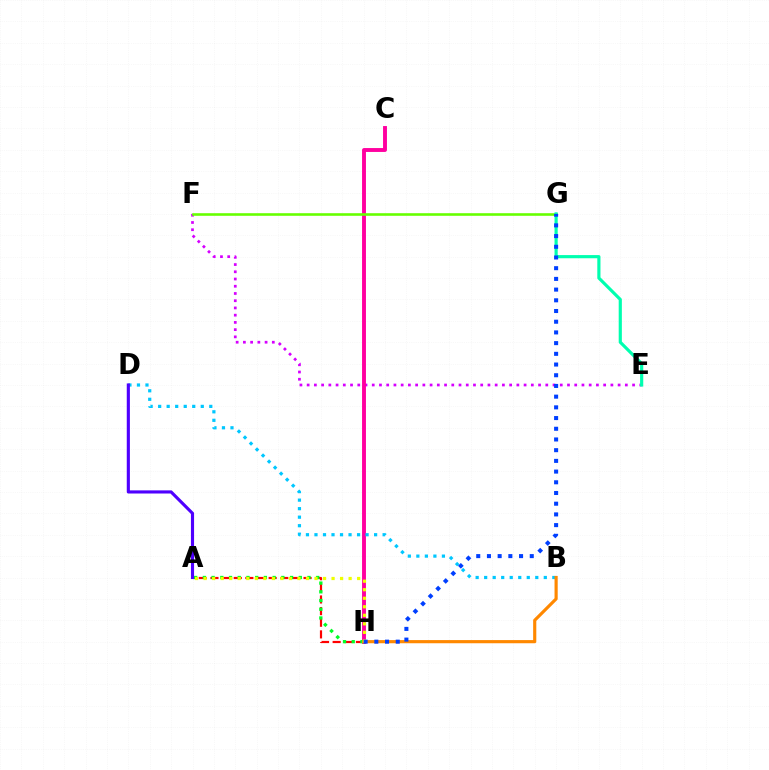{('E', 'F'): [{'color': '#d600ff', 'line_style': 'dotted', 'thickness': 1.96}], ('A', 'H'): [{'color': '#ff0000', 'line_style': 'dashed', 'thickness': 1.58}, {'color': '#00ff27', 'line_style': 'dotted', 'thickness': 2.37}, {'color': '#eeff00', 'line_style': 'dotted', 'thickness': 2.32}], ('C', 'H'): [{'color': '#ff00a0', 'line_style': 'solid', 'thickness': 2.81}], ('B', 'D'): [{'color': '#00c7ff', 'line_style': 'dotted', 'thickness': 2.31}], ('A', 'D'): [{'color': '#4f00ff', 'line_style': 'solid', 'thickness': 2.26}], ('F', 'G'): [{'color': '#66ff00', 'line_style': 'solid', 'thickness': 1.88}], ('B', 'H'): [{'color': '#ff8800', 'line_style': 'solid', 'thickness': 2.27}], ('E', 'G'): [{'color': '#00ffaf', 'line_style': 'solid', 'thickness': 2.28}], ('G', 'H'): [{'color': '#003fff', 'line_style': 'dotted', 'thickness': 2.91}]}